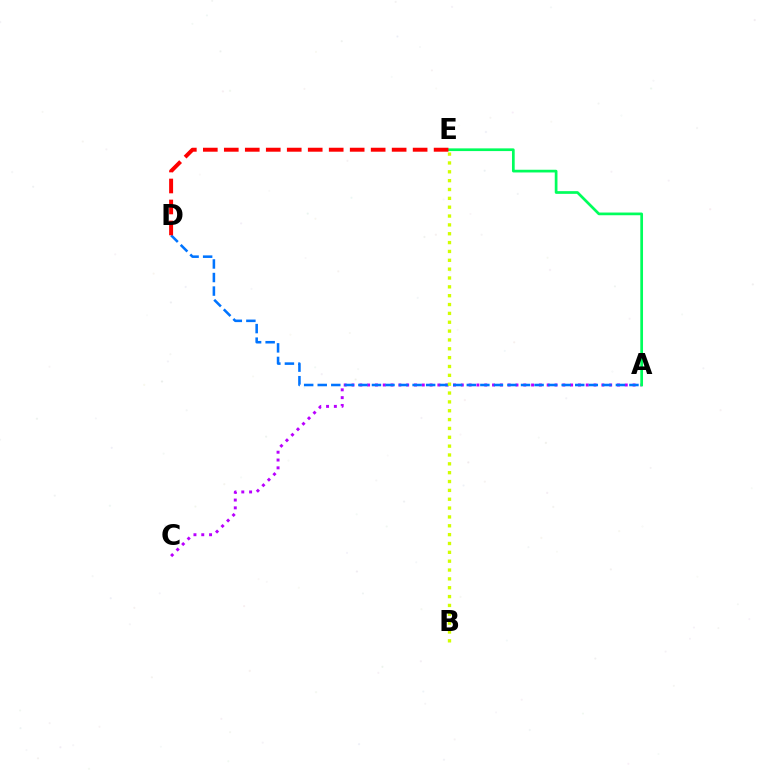{('A', 'C'): [{'color': '#b900ff', 'line_style': 'dotted', 'thickness': 2.12}], ('A', 'E'): [{'color': '#00ff5c', 'line_style': 'solid', 'thickness': 1.95}], ('A', 'D'): [{'color': '#0074ff', 'line_style': 'dashed', 'thickness': 1.84}], ('B', 'E'): [{'color': '#d1ff00', 'line_style': 'dotted', 'thickness': 2.4}], ('D', 'E'): [{'color': '#ff0000', 'line_style': 'dashed', 'thickness': 2.85}]}